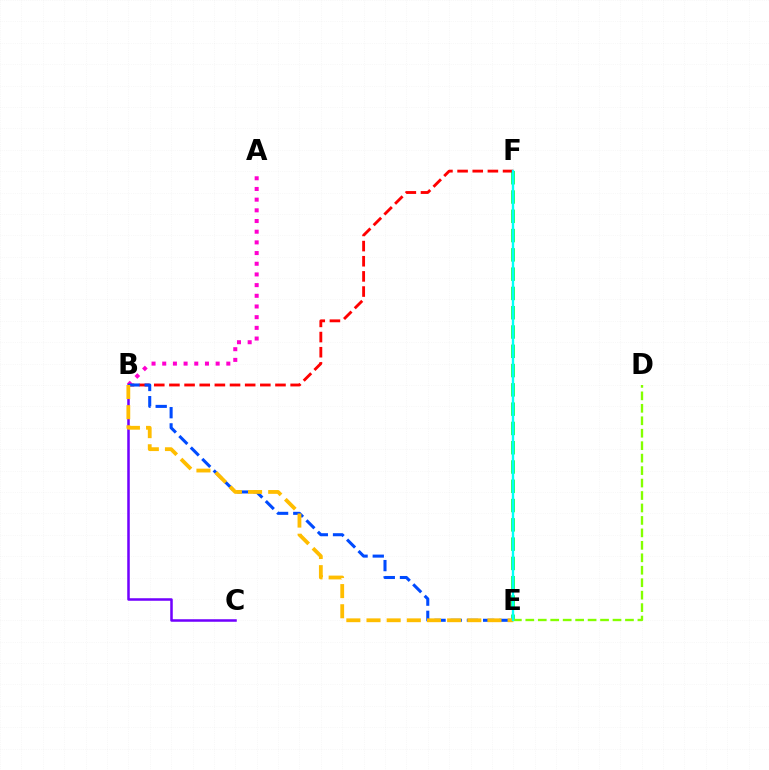{('E', 'F'): [{'color': '#00ff39', 'line_style': 'dashed', 'thickness': 2.62}, {'color': '#00fff6', 'line_style': 'solid', 'thickness': 1.71}], ('B', 'F'): [{'color': '#ff0000', 'line_style': 'dashed', 'thickness': 2.06}], ('A', 'B'): [{'color': '#ff00cf', 'line_style': 'dotted', 'thickness': 2.9}], ('B', 'C'): [{'color': '#7200ff', 'line_style': 'solid', 'thickness': 1.82}], ('D', 'E'): [{'color': '#84ff00', 'line_style': 'dashed', 'thickness': 1.69}], ('B', 'E'): [{'color': '#004bff', 'line_style': 'dashed', 'thickness': 2.2}, {'color': '#ffbd00', 'line_style': 'dashed', 'thickness': 2.74}]}